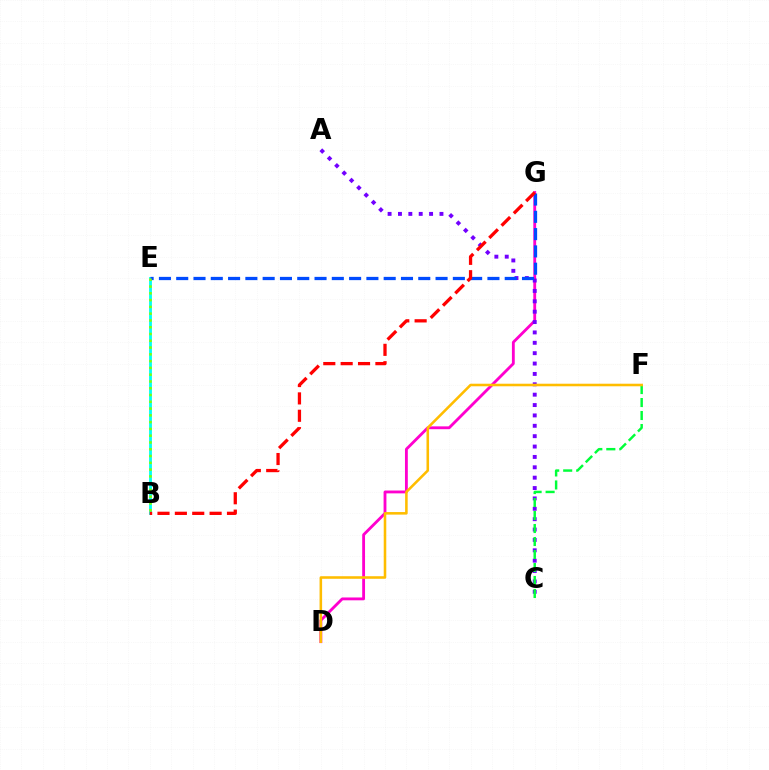{('B', 'E'): [{'color': '#00fff6', 'line_style': 'solid', 'thickness': 2.04}, {'color': '#84ff00', 'line_style': 'dotted', 'thickness': 1.84}], ('D', 'G'): [{'color': '#ff00cf', 'line_style': 'solid', 'thickness': 2.04}], ('A', 'C'): [{'color': '#7200ff', 'line_style': 'dotted', 'thickness': 2.82}], ('E', 'G'): [{'color': '#004bff', 'line_style': 'dashed', 'thickness': 2.35}], ('B', 'G'): [{'color': '#ff0000', 'line_style': 'dashed', 'thickness': 2.36}], ('C', 'F'): [{'color': '#00ff39', 'line_style': 'dashed', 'thickness': 1.77}], ('D', 'F'): [{'color': '#ffbd00', 'line_style': 'solid', 'thickness': 1.84}]}